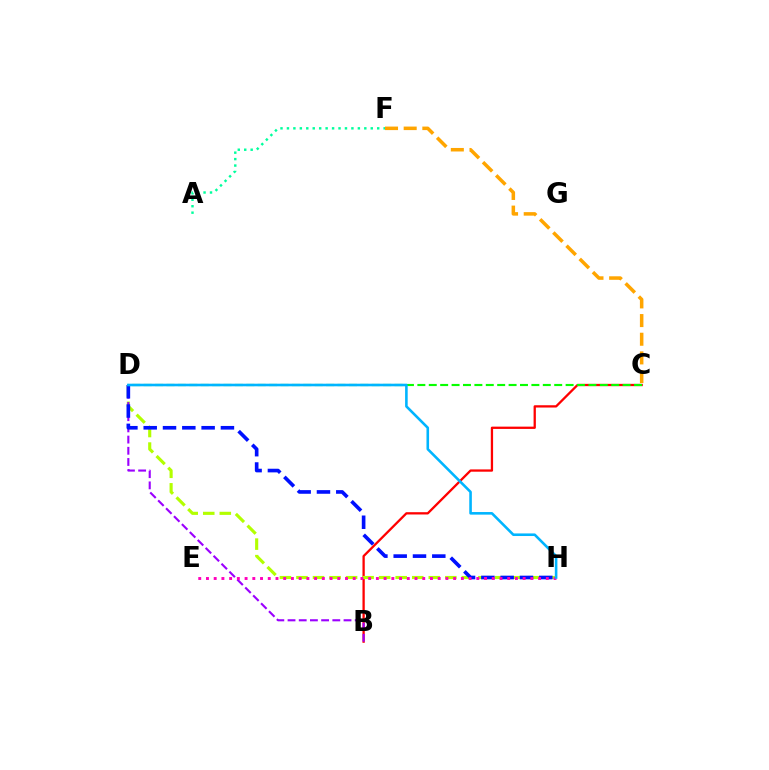{('B', 'C'): [{'color': '#ff0000', 'line_style': 'solid', 'thickness': 1.65}], ('D', 'H'): [{'color': '#b3ff00', 'line_style': 'dashed', 'thickness': 2.25}, {'color': '#0010ff', 'line_style': 'dashed', 'thickness': 2.62}, {'color': '#00b5ff', 'line_style': 'solid', 'thickness': 1.87}], ('B', 'D'): [{'color': '#9b00ff', 'line_style': 'dashed', 'thickness': 1.52}], ('C', 'D'): [{'color': '#08ff00', 'line_style': 'dashed', 'thickness': 1.55}], ('E', 'H'): [{'color': '#ff00bd', 'line_style': 'dotted', 'thickness': 2.1}], ('C', 'F'): [{'color': '#ffa500', 'line_style': 'dashed', 'thickness': 2.54}], ('A', 'F'): [{'color': '#00ff9d', 'line_style': 'dotted', 'thickness': 1.75}]}